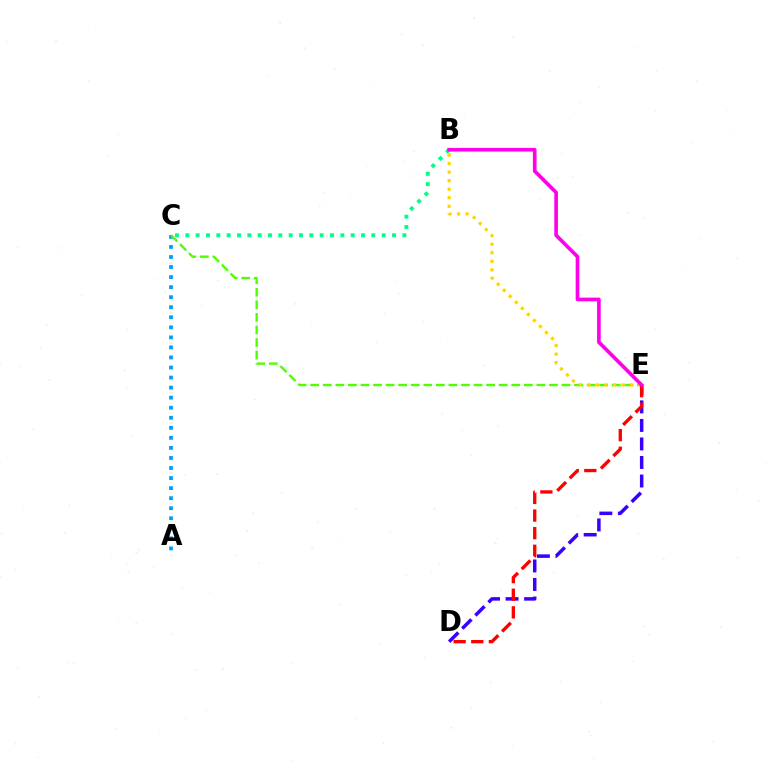{('D', 'E'): [{'color': '#3700ff', 'line_style': 'dashed', 'thickness': 2.52}, {'color': '#ff0000', 'line_style': 'dashed', 'thickness': 2.39}], ('A', 'C'): [{'color': '#009eff', 'line_style': 'dotted', 'thickness': 2.73}], ('C', 'E'): [{'color': '#4fff00', 'line_style': 'dashed', 'thickness': 1.71}], ('B', 'C'): [{'color': '#00ff86', 'line_style': 'dotted', 'thickness': 2.81}], ('B', 'E'): [{'color': '#ffd500', 'line_style': 'dotted', 'thickness': 2.32}, {'color': '#ff00ed', 'line_style': 'solid', 'thickness': 2.64}]}